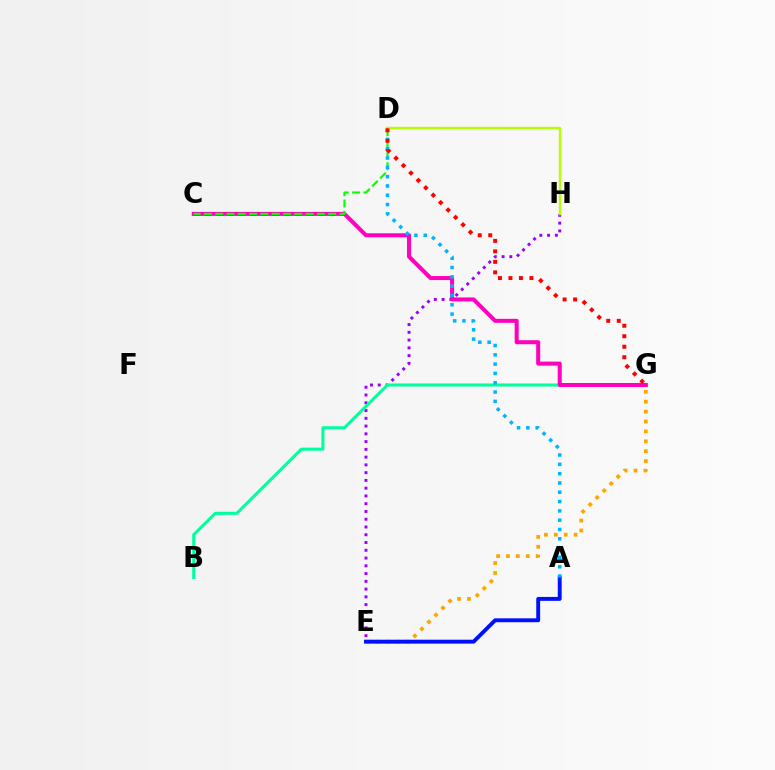{('E', 'H'): [{'color': '#9b00ff', 'line_style': 'dotted', 'thickness': 2.11}], ('E', 'G'): [{'color': '#ffa500', 'line_style': 'dotted', 'thickness': 2.69}], ('A', 'E'): [{'color': '#0010ff', 'line_style': 'solid', 'thickness': 2.82}], ('B', 'G'): [{'color': '#00ff9d', 'line_style': 'solid', 'thickness': 2.21}], ('C', 'G'): [{'color': '#ff00bd', 'line_style': 'solid', 'thickness': 2.9}], ('C', 'D'): [{'color': '#08ff00', 'line_style': 'dashed', 'thickness': 1.54}], ('A', 'D'): [{'color': '#00b5ff', 'line_style': 'dotted', 'thickness': 2.53}], ('D', 'H'): [{'color': '#b3ff00', 'line_style': 'solid', 'thickness': 1.72}], ('D', 'G'): [{'color': '#ff0000', 'line_style': 'dotted', 'thickness': 2.85}]}